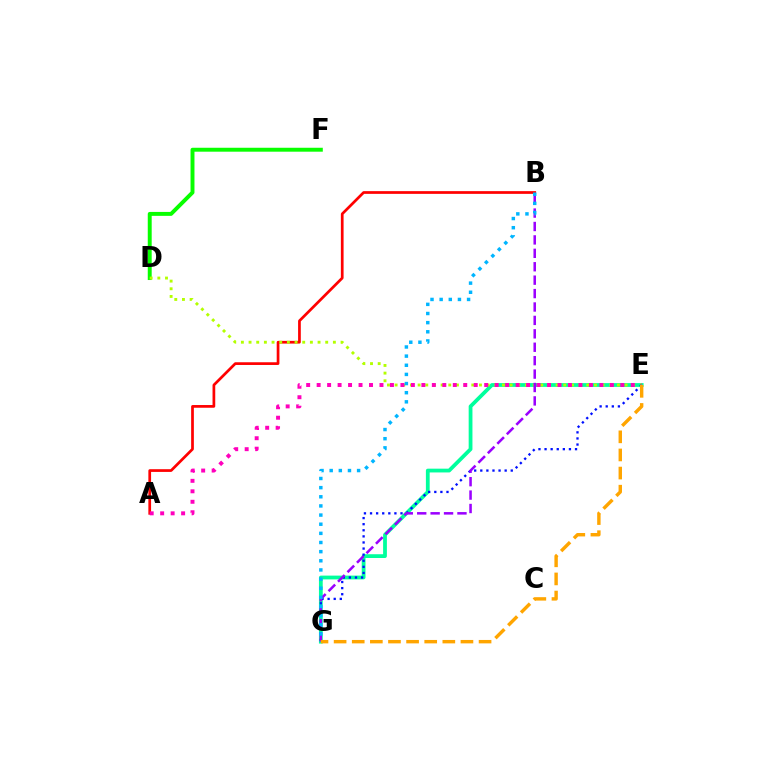{('A', 'B'): [{'color': '#ff0000', 'line_style': 'solid', 'thickness': 1.96}], ('D', 'F'): [{'color': '#08ff00', 'line_style': 'solid', 'thickness': 2.83}], ('E', 'G'): [{'color': '#00ff9d', 'line_style': 'solid', 'thickness': 2.72}, {'color': '#0010ff', 'line_style': 'dotted', 'thickness': 1.66}, {'color': '#ffa500', 'line_style': 'dashed', 'thickness': 2.46}], ('D', 'E'): [{'color': '#b3ff00', 'line_style': 'dotted', 'thickness': 2.08}], ('B', 'G'): [{'color': '#9b00ff', 'line_style': 'dashed', 'thickness': 1.82}, {'color': '#00b5ff', 'line_style': 'dotted', 'thickness': 2.48}], ('A', 'E'): [{'color': '#ff00bd', 'line_style': 'dotted', 'thickness': 2.85}]}